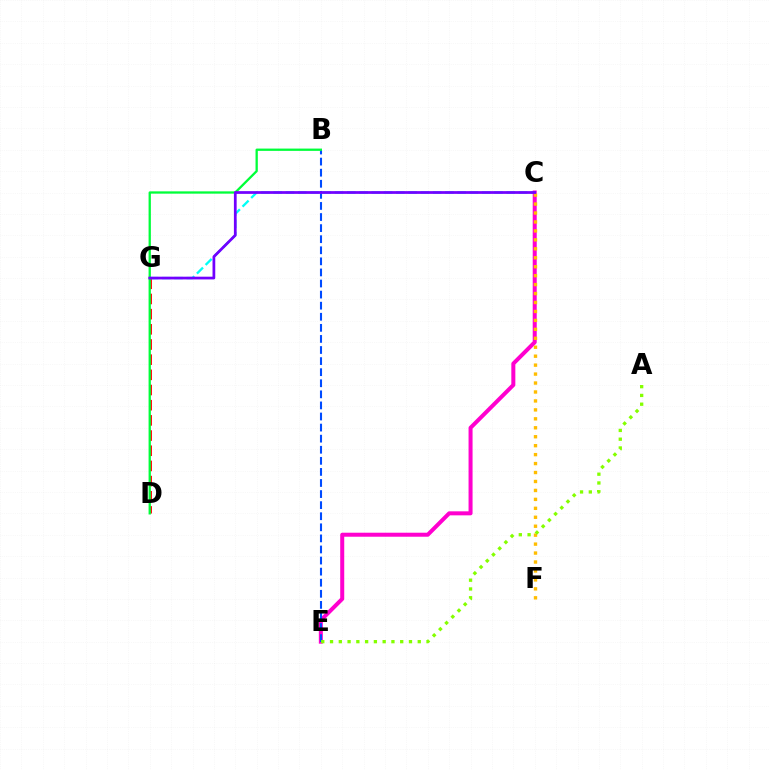{('D', 'G'): [{'color': '#ff0000', 'line_style': 'dashed', 'thickness': 2.06}], ('C', 'G'): [{'color': '#00fff6', 'line_style': 'dashed', 'thickness': 1.67}, {'color': '#7200ff', 'line_style': 'solid', 'thickness': 1.97}], ('C', 'E'): [{'color': '#ff00cf', 'line_style': 'solid', 'thickness': 2.89}], ('C', 'F'): [{'color': '#ffbd00', 'line_style': 'dotted', 'thickness': 2.43}], ('B', 'E'): [{'color': '#004bff', 'line_style': 'dashed', 'thickness': 1.51}], ('B', 'D'): [{'color': '#00ff39', 'line_style': 'solid', 'thickness': 1.65}], ('A', 'E'): [{'color': '#84ff00', 'line_style': 'dotted', 'thickness': 2.38}]}